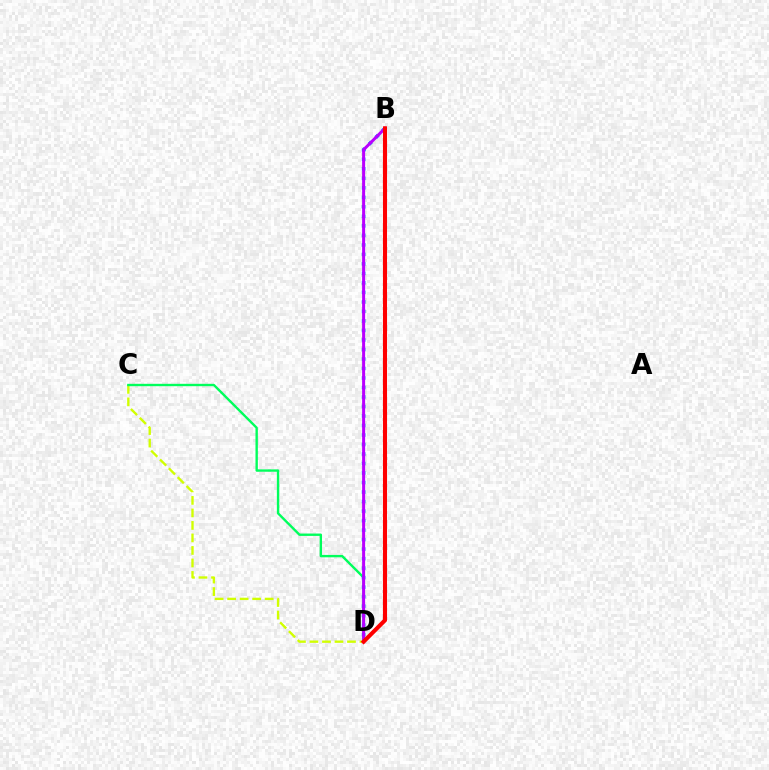{('C', 'D'): [{'color': '#d1ff00', 'line_style': 'dashed', 'thickness': 1.7}, {'color': '#00ff5c', 'line_style': 'solid', 'thickness': 1.71}], ('B', 'D'): [{'color': '#0074ff', 'line_style': 'dotted', 'thickness': 2.58}, {'color': '#b900ff', 'line_style': 'solid', 'thickness': 2.15}, {'color': '#ff0000', 'line_style': 'solid', 'thickness': 2.93}]}